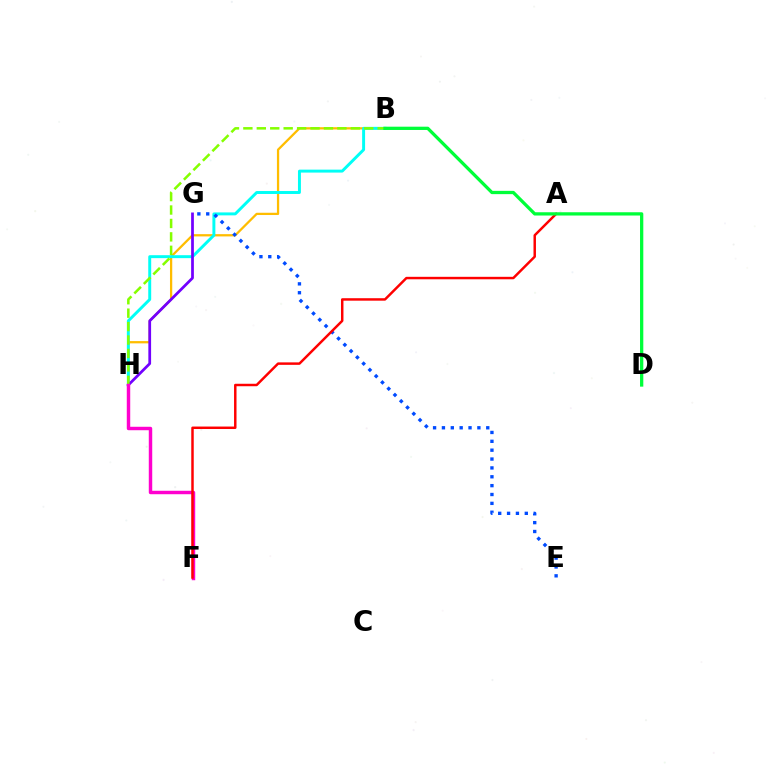{('B', 'H'): [{'color': '#ffbd00', 'line_style': 'solid', 'thickness': 1.63}, {'color': '#00fff6', 'line_style': 'solid', 'thickness': 2.12}, {'color': '#84ff00', 'line_style': 'dashed', 'thickness': 1.82}], ('G', 'H'): [{'color': '#7200ff', 'line_style': 'solid', 'thickness': 1.98}], ('F', 'H'): [{'color': '#ff00cf', 'line_style': 'solid', 'thickness': 2.48}], ('E', 'G'): [{'color': '#004bff', 'line_style': 'dotted', 'thickness': 2.41}], ('A', 'F'): [{'color': '#ff0000', 'line_style': 'solid', 'thickness': 1.78}], ('B', 'D'): [{'color': '#00ff39', 'line_style': 'solid', 'thickness': 2.36}]}